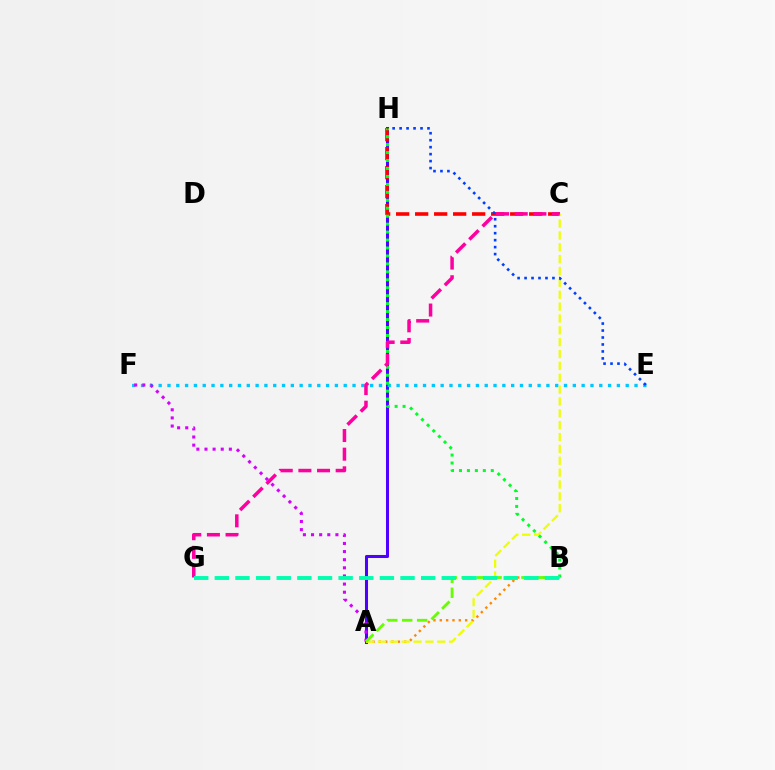{('A', 'H'): [{'color': '#4f00ff', 'line_style': 'solid', 'thickness': 2.19}], ('C', 'H'): [{'color': '#ff0000', 'line_style': 'dashed', 'thickness': 2.58}], ('A', 'B'): [{'color': '#ff8800', 'line_style': 'dotted', 'thickness': 1.72}, {'color': '#66ff00', 'line_style': 'dashed', 'thickness': 2.03}], ('E', 'F'): [{'color': '#00c7ff', 'line_style': 'dotted', 'thickness': 2.39}], ('A', 'C'): [{'color': '#eeff00', 'line_style': 'dashed', 'thickness': 1.61}], ('B', 'H'): [{'color': '#00ff27', 'line_style': 'dotted', 'thickness': 2.16}], ('C', 'G'): [{'color': '#ff00a0', 'line_style': 'dashed', 'thickness': 2.53}], ('E', 'H'): [{'color': '#003fff', 'line_style': 'dotted', 'thickness': 1.89}], ('A', 'F'): [{'color': '#d600ff', 'line_style': 'dotted', 'thickness': 2.21}], ('B', 'G'): [{'color': '#00ffaf', 'line_style': 'dashed', 'thickness': 2.8}]}